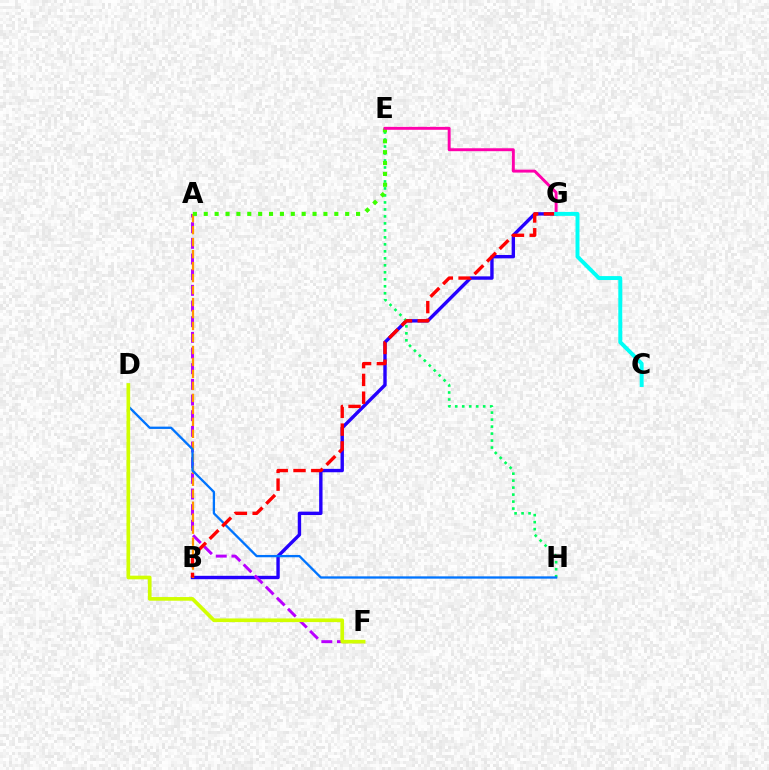{('B', 'G'): [{'color': '#2500ff', 'line_style': 'solid', 'thickness': 2.44}, {'color': '#ff0000', 'line_style': 'dashed', 'thickness': 2.41}], ('E', 'H'): [{'color': '#00ff5c', 'line_style': 'dotted', 'thickness': 1.9}], ('A', 'F'): [{'color': '#b900ff', 'line_style': 'dashed', 'thickness': 2.13}], ('A', 'B'): [{'color': '#ff9400', 'line_style': 'dashed', 'thickness': 1.63}], ('D', 'H'): [{'color': '#0074ff', 'line_style': 'solid', 'thickness': 1.66}], ('A', 'E'): [{'color': '#3dff00', 'line_style': 'dotted', 'thickness': 2.96}], ('E', 'G'): [{'color': '#ff00ac', 'line_style': 'solid', 'thickness': 2.11}], ('D', 'F'): [{'color': '#d1ff00', 'line_style': 'solid', 'thickness': 2.64}], ('C', 'G'): [{'color': '#00fff6', 'line_style': 'solid', 'thickness': 2.84}]}